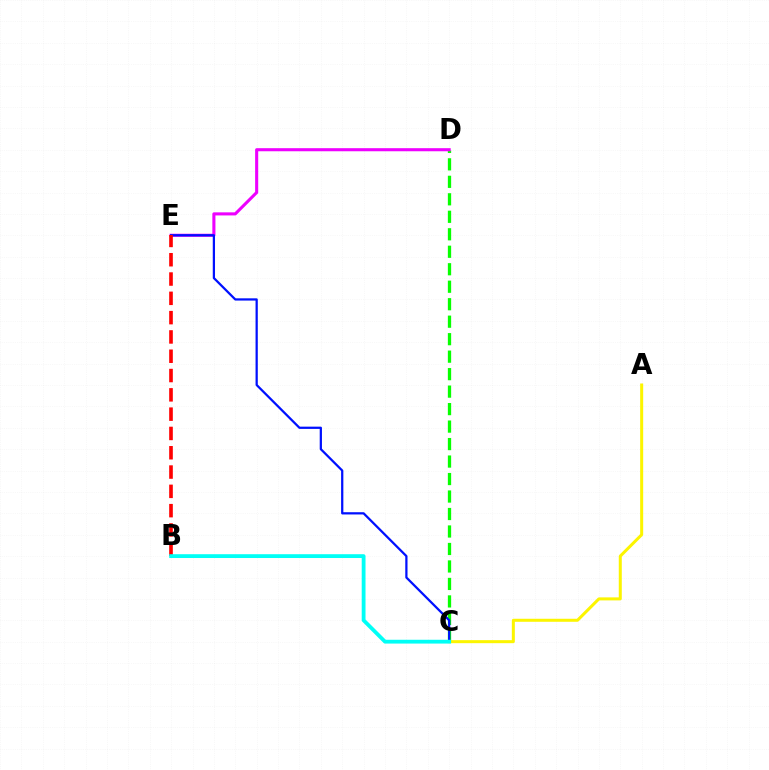{('C', 'D'): [{'color': '#08ff00', 'line_style': 'dashed', 'thickness': 2.38}], ('A', 'C'): [{'color': '#fcf500', 'line_style': 'solid', 'thickness': 2.17}], ('D', 'E'): [{'color': '#ee00ff', 'line_style': 'solid', 'thickness': 2.22}], ('C', 'E'): [{'color': '#0010ff', 'line_style': 'solid', 'thickness': 1.62}], ('B', 'E'): [{'color': '#ff0000', 'line_style': 'dashed', 'thickness': 2.62}], ('B', 'C'): [{'color': '#00fff6', 'line_style': 'solid', 'thickness': 2.74}]}